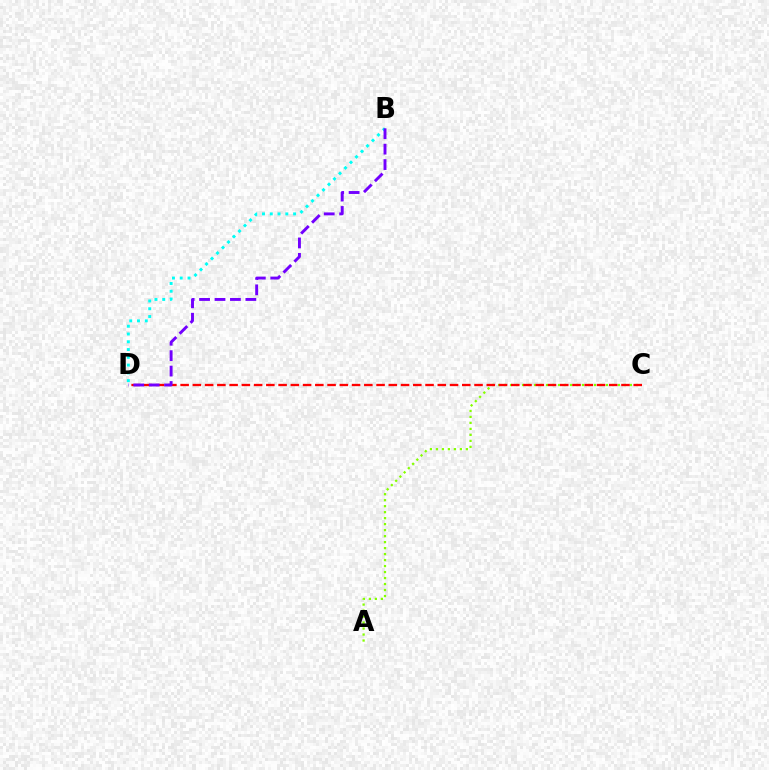{('A', 'C'): [{'color': '#84ff00', 'line_style': 'dotted', 'thickness': 1.63}], ('C', 'D'): [{'color': '#ff0000', 'line_style': 'dashed', 'thickness': 1.66}], ('B', 'D'): [{'color': '#00fff6', 'line_style': 'dotted', 'thickness': 2.11}, {'color': '#7200ff', 'line_style': 'dashed', 'thickness': 2.1}]}